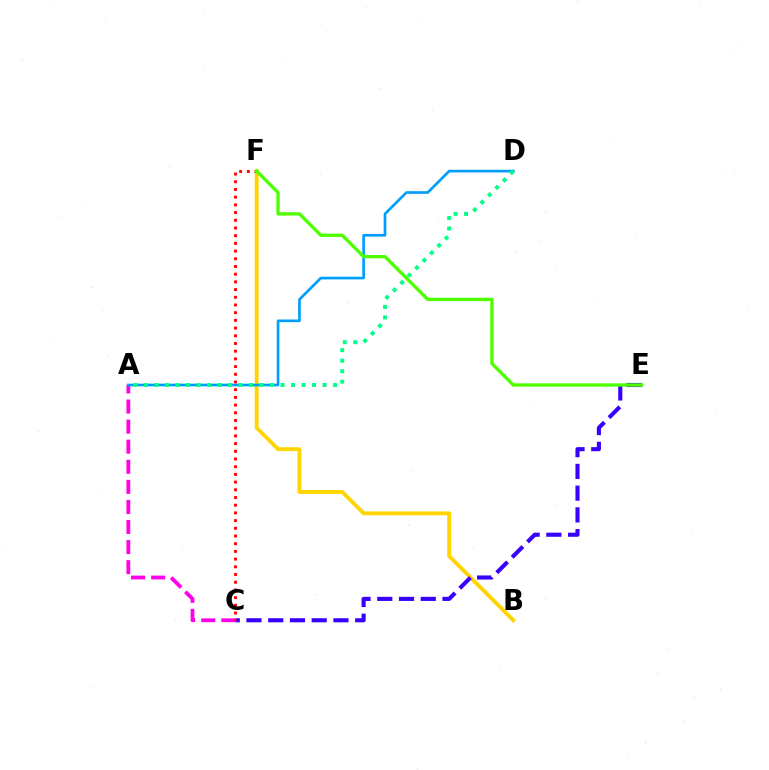{('B', 'F'): [{'color': '#ffd500', 'line_style': 'solid', 'thickness': 2.79}], ('C', 'E'): [{'color': '#3700ff', 'line_style': 'dashed', 'thickness': 2.95}], ('A', 'C'): [{'color': '#ff00ed', 'line_style': 'dashed', 'thickness': 2.73}], ('A', 'D'): [{'color': '#009eff', 'line_style': 'solid', 'thickness': 1.92}, {'color': '#00ff86', 'line_style': 'dotted', 'thickness': 2.85}], ('C', 'F'): [{'color': '#ff0000', 'line_style': 'dotted', 'thickness': 2.09}], ('E', 'F'): [{'color': '#4fff00', 'line_style': 'solid', 'thickness': 2.41}]}